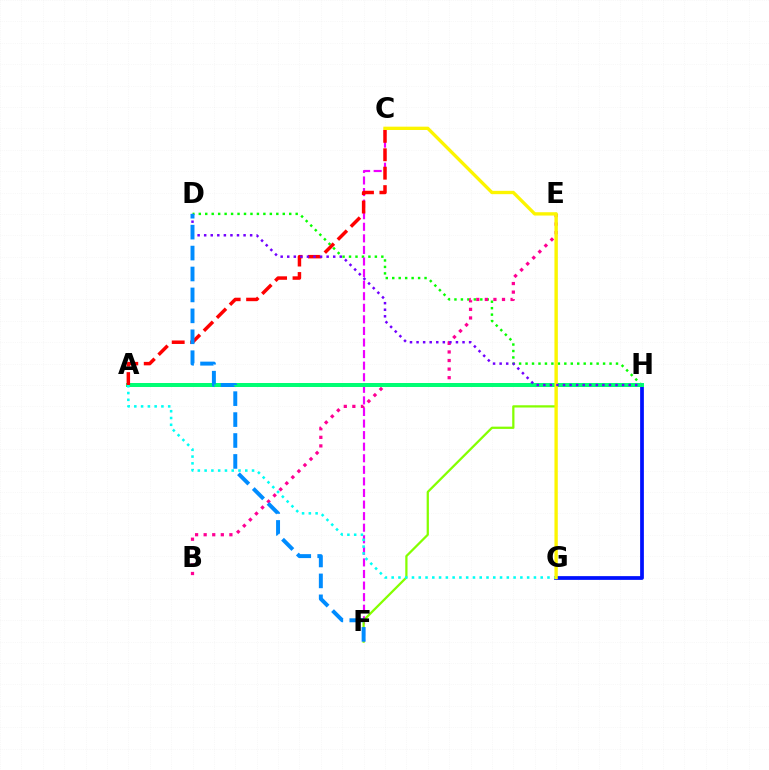{('D', 'H'): [{'color': '#08ff00', 'line_style': 'dotted', 'thickness': 1.76}, {'color': '#7200ff', 'line_style': 'dotted', 'thickness': 1.78}], ('G', 'H'): [{'color': '#0010ff', 'line_style': 'solid', 'thickness': 2.69}], ('B', 'E'): [{'color': '#ff0094', 'line_style': 'dotted', 'thickness': 2.33}], ('C', 'F'): [{'color': '#ee00ff', 'line_style': 'dashed', 'thickness': 1.57}], ('E', 'F'): [{'color': '#84ff00', 'line_style': 'solid', 'thickness': 1.62}], ('A', 'H'): [{'color': '#ff7c00', 'line_style': 'dashed', 'thickness': 2.52}, {'color': '#00ff74', 'line_style': 'solid', 'thickness': 2.87}], ('A', 'G'): [{'color': '#00fff6', 'line_style': 'dotted', 'thickness': 1.84}], ('A', 'C'): [{'color': '#ff0000', 'line_style': 'dashed', 'thickness': 2.5}], ('C', 'G'): [{'color': '#fcf500', 'line_style': 'solid', 'thickness': 2.4}], ('D', 'F'): [{'color': '#008cff', 'line_style': 'dashed', 'thickness': 2.84}]}